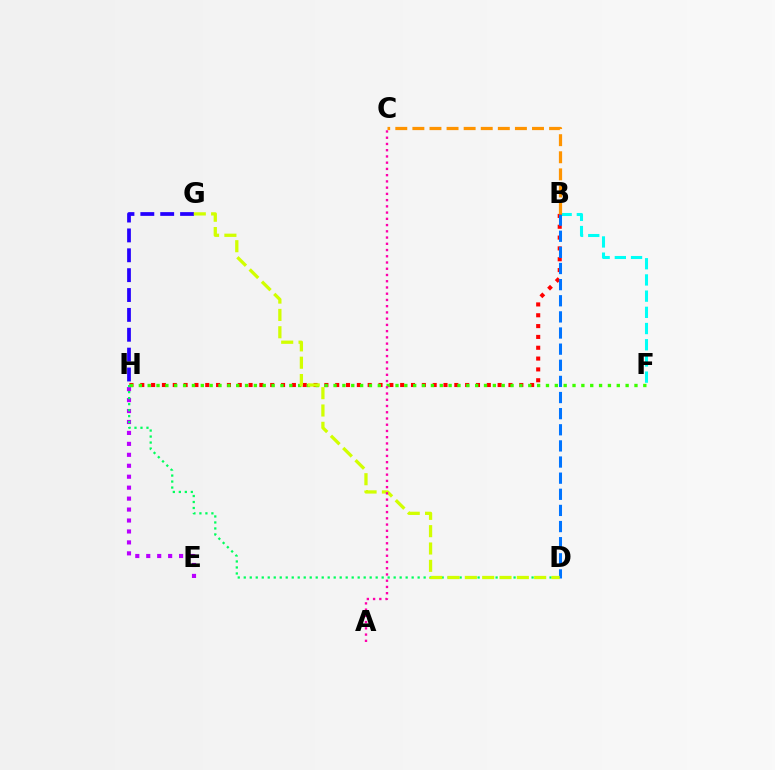{('E', 'H'): [{'color': '#b900ff', 'line_style': 'dotted', 'thickness': 2.97}], ('B', 'F'): [{'color': '#00fff6', 'line_style': 'dashed', 'thickness': 2.2}], ('B', 'H'): [{'color': '#ff0000', 'line_style': 'dotted', 'thickness': 2.94}], ('B', 'D'): [{'color': '#0074ff', 'line_style': 'dashed', 'thickness': 2.19}], ('B', 'C'): [{'color': '#ff9400', 'line_style': 'dashed', 'thickness': 2.32}], ('G', 'H'): [{'color': '#2500ff', 'line_style': 'dashed', 'thickness': 2.7}], ('F', 'H'): [{'color': '#3dff00', 'line_style': 'dotted', 'thickness': 2.4}], ('D', 'H'): [{'color': '#00ff5c', 'line_style': 'dotted', 'thickness': 1.63}], ('D', 'G'): [{'color': '#d1ff00', 'line_style': 'dashed', 'thickness': 2.35}], ('A', 'C'): [{'color': '#ff00ac', 'line_style': 'dotted', 'thickness': 1.7}]}